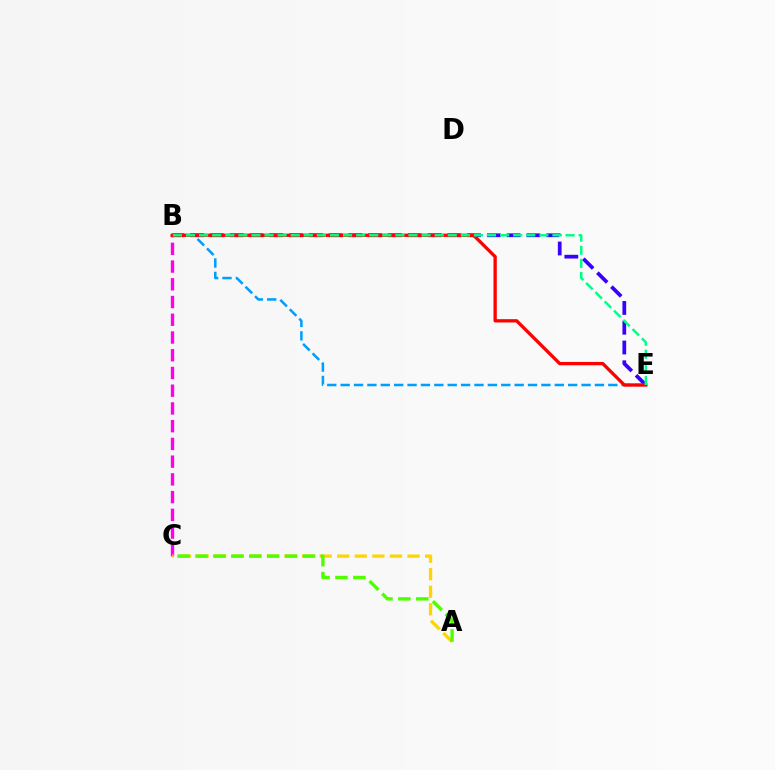{('B', 'E'): [{'color': '#3700ff', 'line_style': 'dashed', 'thickness': 2.69}, {'color': '#009eff', 'line_style': 'dashed', 'thickness': 1.82}, {'color': '#ff0000', 'line_style': 'solid', 'thickness': 2.38}, {'color': '#00ff86', 'line_style': 'dashed', 'thickness': 1.78}], ('B', 'C'): [{'color': '#ff00ed', 'line_style': 'dashed', 'thickness': 2.41}], ('A', 'C'): [{'color': '#ffd500', 'line_style': 'dashed', 'thickness': 2.39}, {'color': '#4fff00', 'line_style': 'dashed', 'thickness': 2.44}]}